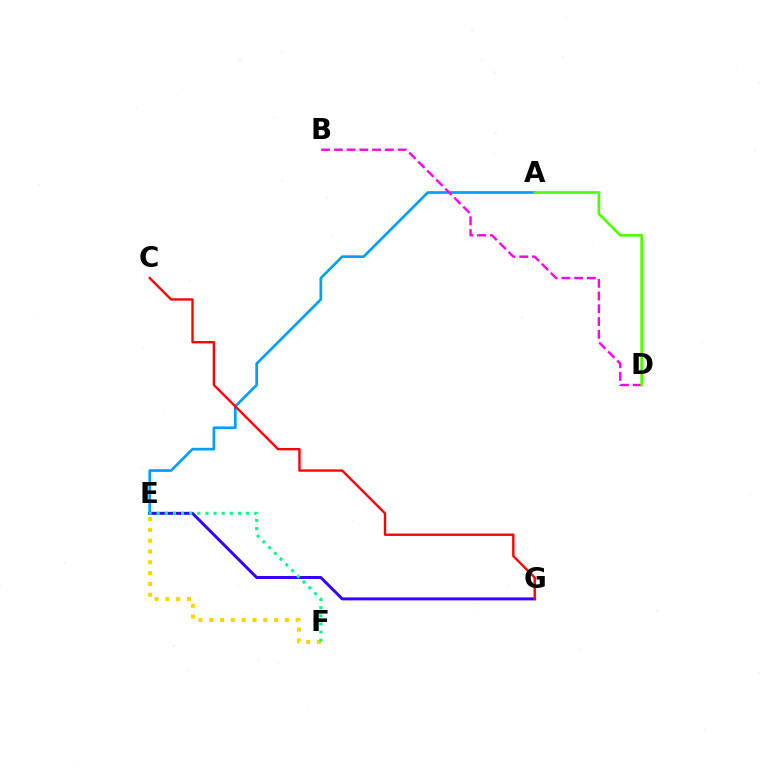{('E', 'G'): [{'color': '#3700ff', 'line_style': 'solid', 'thickness': 2.15}], ('A', 'E'): [{'color': '#009eff', 'line_style': 'solid', 'thickness': 1.94}], ('E', 'F'): [{'color': '#ffd500', 'line_style': 'dotted', 'thickness': 2.94}, {'color': '#00ff86', 'line_style': 'dotted', 'thickness': 2.21}], ('B', 'D'): [{'color': '#ff00ed', 'line_style': 'dashed', 'thickness': 1.73}], ('C', 'G'): [{'color': '#ff0000', 'line_style': 'solid', 'thickness': 1.71}], ('A', 'D'): [{'color': '#4fff00', 'line_style': 'solid', 'thickness': 1.94}]}